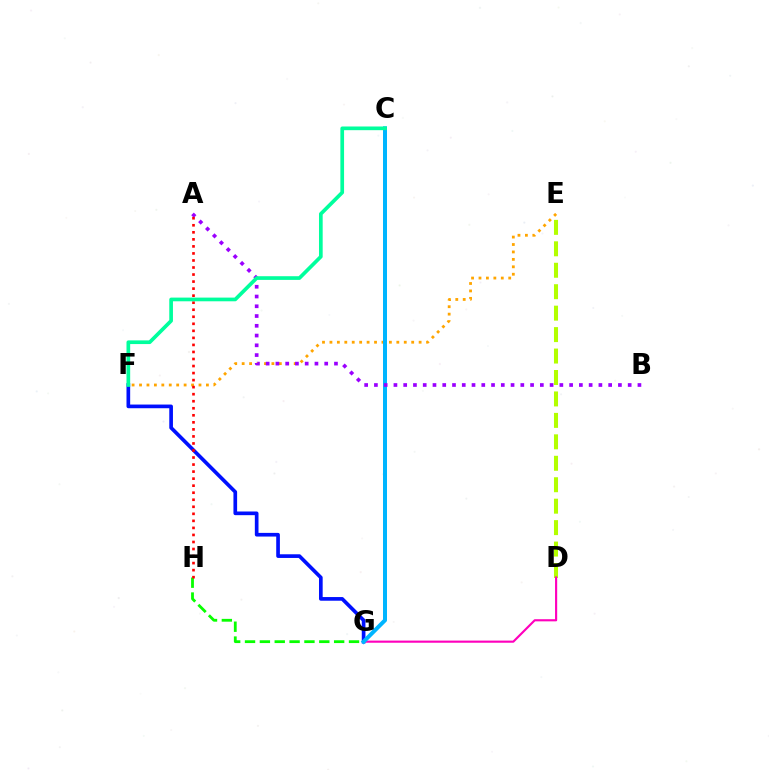{('D', 'E'): [{'color': '#b3ff00', 'line_style': 'dashed', 'thickness': 2.91}], ('F', 'G'): [{'color': '#0010ff', 'line_style': 'solid', 'thickness': 2.64}], ('E', 'F'): [{'color': '#ffa500', 'line_style': 'dotted', 'thickness': 2.02}], ('D', 'G'): [{'color': '#ff00bd', 'line_style': 'solid', 'thickness': 1.54}], ('C', 'G'): [{'color': '#00b5ff', 'line_style': 'solid', 'thickness': 2.88}], ('G', 'H'): [{'color': '#08ff00', 'line_style': 'dashed', 'thickness': 2.02}], ('A', 'B'): [{'color': '#9b00ff', 'line_style': 'dotted', 'thickness': 2.65}], ('A', 'H'): [{'color': '#ff0000', 'line_style': 'dotted', 'thickness': 1.91}], ('C', 'F'): [{'color': '#00ff9d', 'line_style': 'solid', 'thickness': 2.65}]}